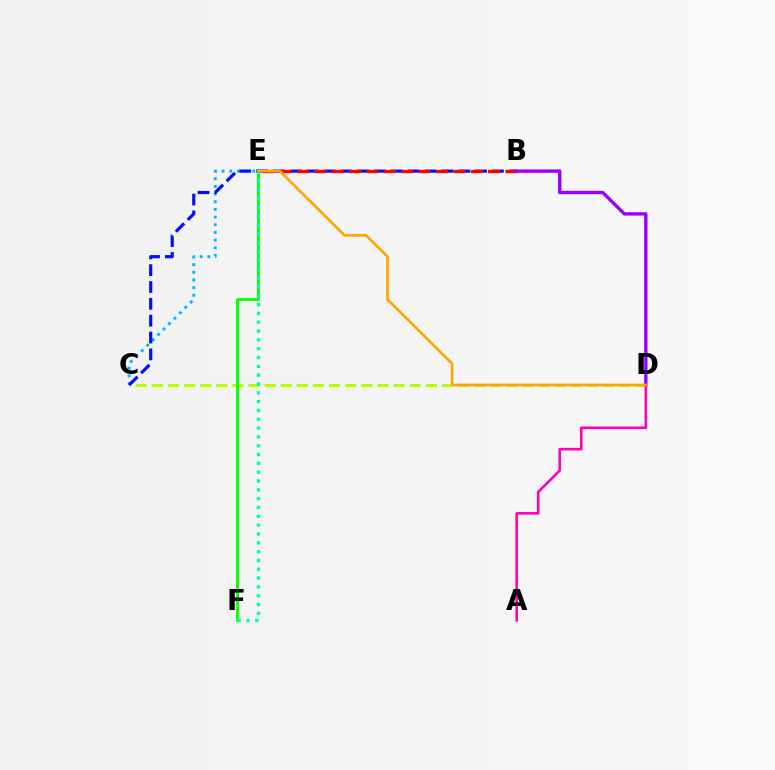{('C', 'E'): [{'color': '#00b5ff', 'line_style': 'dotted', 'thickness': 2.09}], ('C', 'D'): [{'color': '#b3ff00', 'line_style': 'dashed', 'thickness': 2.19}], ('B', 'C'): [{'color': '#0010ff', 'line_style': 'dashed', 'thickness': 2.29}], ('B', 'E'): [{'color': '#ff0000', 'line_style': 'dashed', 'thickness': 2.36}], ('B', 'D'): [{'color': '#9b00ff', 'line_style': 'solid', 'thickness': 2.43}], ('E', 'F'): [{'color': '#08ff00', 'line_style': 'solid', 'thickness': 2.09}, {'color': '#00ff9d', 'line_style': 'dotted', 'thickness': 2.4}], ('A', 'D'): [{'color': '#ff00bd', 'line_style': 'solid', 'thickness': 1.87}], ('D', 'E'): [{'color': '#ffa500', 'line_style': 'solid', 'thickness': 1.94}]}